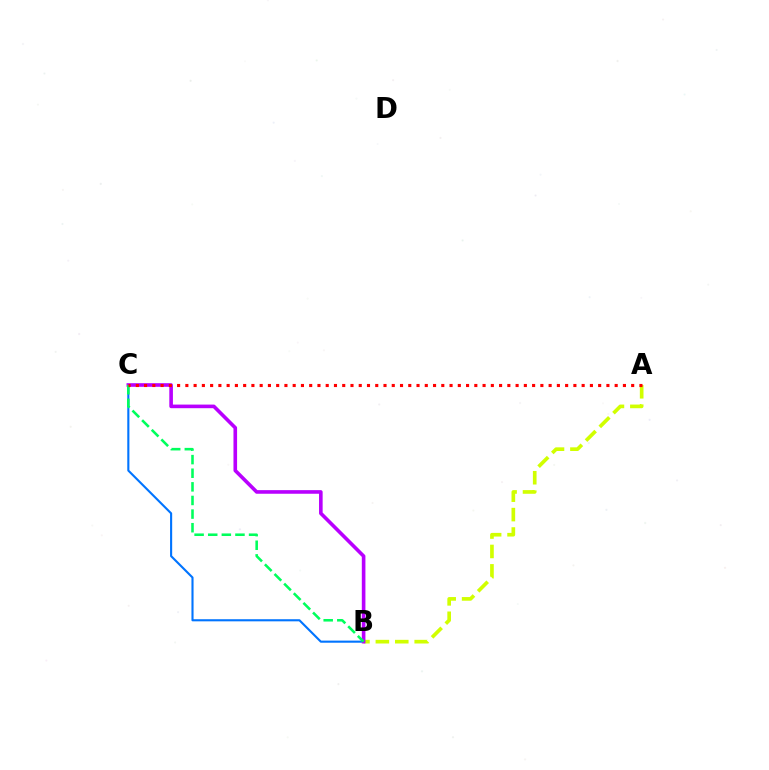{('B', 'C'): [{'color': '#0074ff', 'line_style': 'solid', 'thickness': 1.52}, {'color': '#b900ff', 'line_style': 'solid', 'thickness': 2.6}, {'color': '#00ff5c', 'line_style': 'dashed', 'thickness': 1.85}], ('A', 'B'): [{'color': '#d1ff00', 'line_style': 'dashed', 'thickness': 2.64}], ('A', 'C'): [{'color': '#ff0000', 'line_style': 'dotted', 'thickness': 2.24}]}